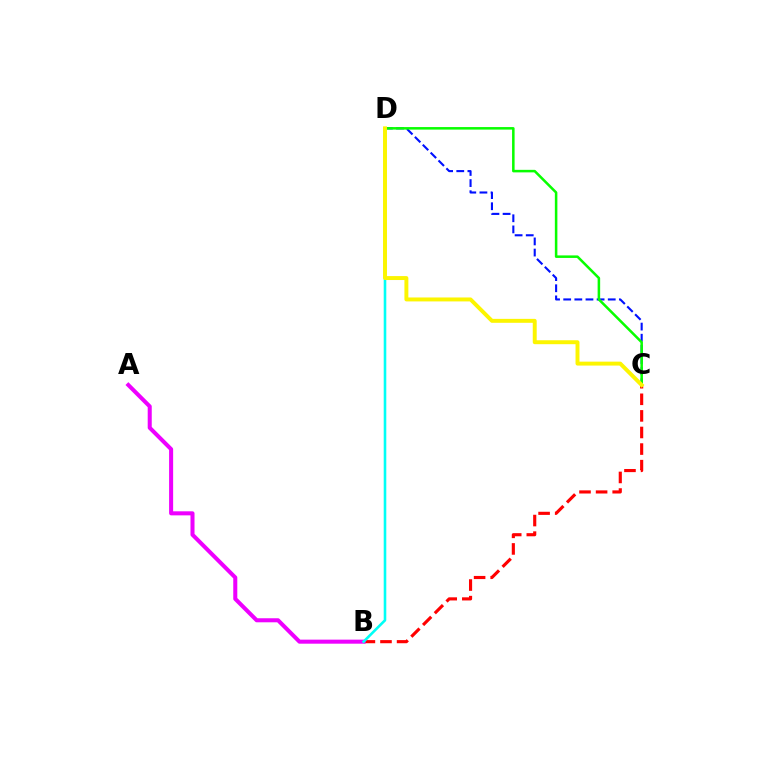{('C', 'D'): [{'color': '#0010ff', 'line_style': 'dashed', 'thickness': 1.51}, {'color': '#08ff00', 'line_style': 'solid', 'thickness': 1.82}, {'color': '#fcf500', 'line_style': 'solid', 'thickness': 2.83}], ('B', 'C'): [{'color': '#ff0000', 'line_style': 'dashed', 'thickness': 2.25}], ('A', 'B'): [{'color': '#ee00ff', 'line_style': 'solid', 'thickness': 2.91}], ('B', 'D'): [{'color': '#00fff6', 'line_style': 'solid', 'thickness': 1.87}]}